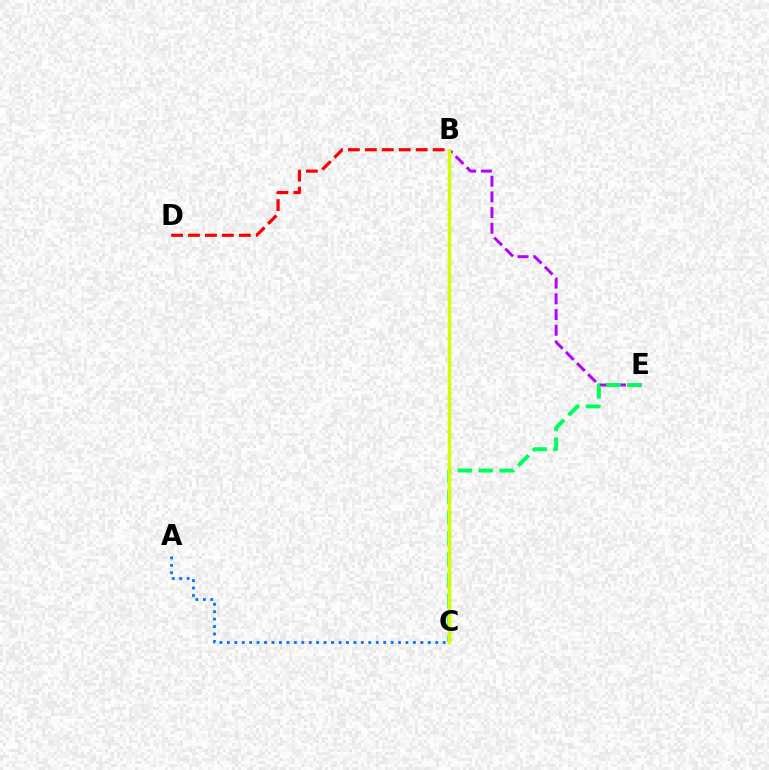{('B', 'E'): [{'color': '#b900ff', 'line_style': 'dashed', 'thickness': 2.13}], ('C', 'E'): [{'color': '#00ff5c', 'line_style': 'dashed', 'thickness': 2.84}], ('B', 'C'): [{'color': '#d1ff00', 'line_style': 'solid', 'thickness': 2.51}], ('A', 'C'): [{'color': '#0074ff', 'line_style': 'dotted', 'thickness': 2.02}], ('B', 'D'): [{'color': '#ff0000', 'line_style': 'dashed', 'thickness': 2.3}]}